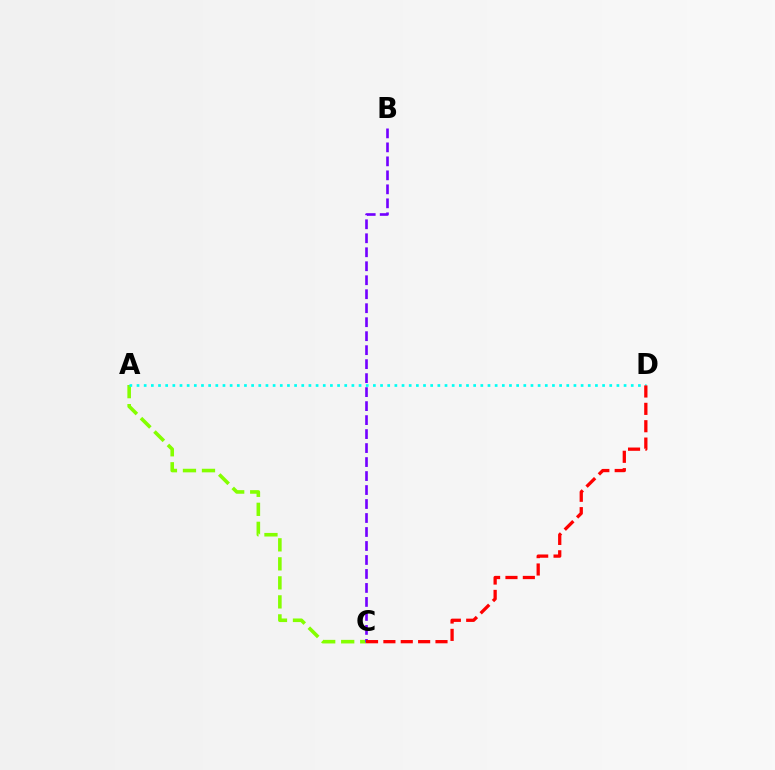{('A', 'C'): [{'color': '#84ff00', 'line_style': 'dashed', 'thickness': 2.58}], ('B', 'C'): [{'color': '#7200ff', 'line_style': 'dashed', 'thickness': 1.9}], ('A', 'D'): [{'color': '#00fff6', 'line_style': 'dotted', 'thickness': 1.95}], ('C', 'D'): [{'color': '#ff0000', 'line_style': 'dashed', 'thickness': 2.36}]}